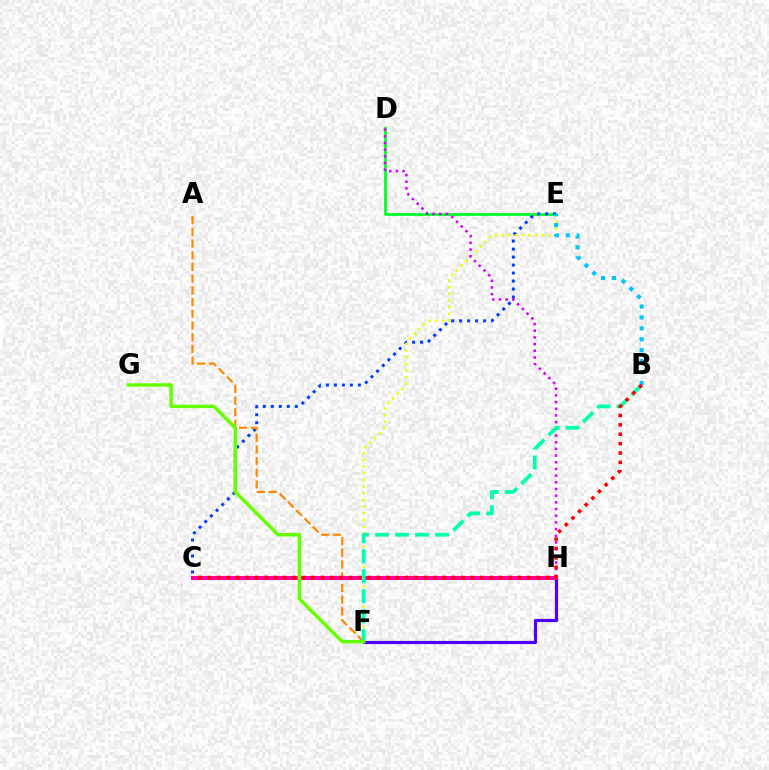{('D', 'E'): [{'color': '#00ff27', 'line_style': 'solid', 'thickness': 1.98}], ('C', 'E'): [{'color': '#003fff', 'line_style': 'dotted', 'thickness': 2.17}], ('E', 'F'): [{'color': '#eeff00', 'line_style': 'dotted', 'thickness': 1.82}], ('A', 'F'): [{'color': '#ff8800', 'line_style': 'dashed', 'thickness': 1.59}], ('D', 'H'): [{'color': '#d600ff', 'line_style': 'dotted', 'thickness': 1.82}], ('F', 'H'): [{'color': '#4f00ff', 'line_style': 'solid', 'thickness': 2.28}], ('C', 'H'): [{'color': '#ff00a0', 'line_style': 'solid', 'thickness': 2.92}], ('B', 'F'): [{'color': '#00ffaf', 'line_style': 'dashed', 'thickness': 2.71}], ('B', 'E'): [{'color': '#00c7ff', 'line_style': 'dotted', 'thickness': 2.97}], ('B', 'C'): [{'color': '#ff0000', 'line_style': 'dotted', 'thickness': 2.55}], ('F', 'G'): [{'color': '#66ff00', 'line_style': 'solid', 'thickness': 2.5}]}